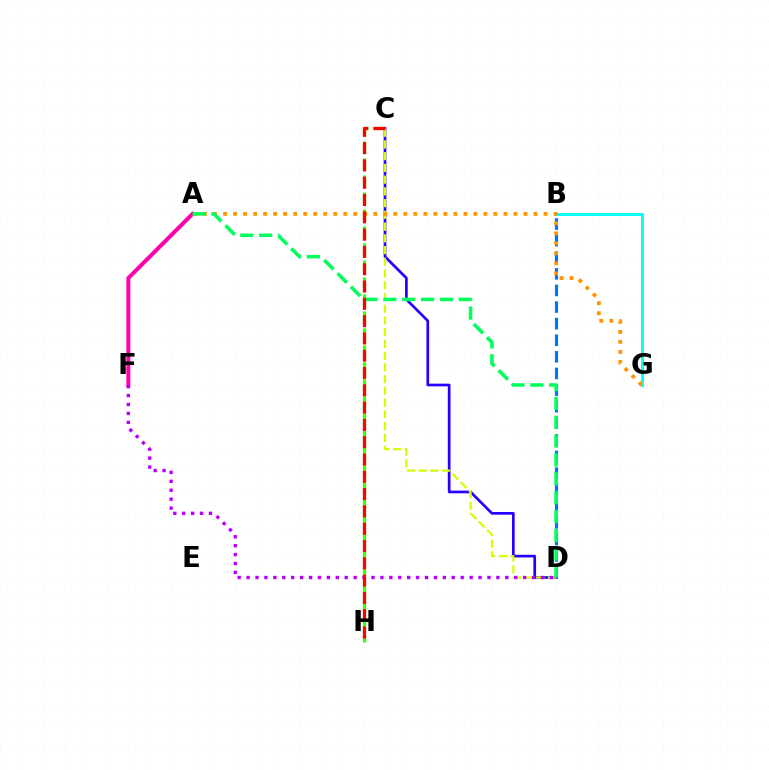{('B', 'G'): [{'color': '#00fff6', 'line_style': 'solid', 'thickness': 2.07}], ('B', 'D'): [{'color': '#0074ff', 'line_style': 'dashed', 'thickness': 2.26}], ('A', 'F'): [{'color': '#ff00ac', 'line_style': 'solid', 'thickness': 2.85}], ('C', 'D'): [{'color': '#2500ff', 'line_style': 'solid', 'thickness': 1.94}, {'color': '#d1ff00', 'line_style': 'dashed', 'thickness': 1.59}], ('C', 'H'): [{'color': '#3dff00', 'line_style': 'dashed', 'thickness': 2.31}, {'color': '#ff0000', 'line_style': 'dashed', 'thickness': 2.35}], ('D', 'F'): [{'color': '#b900ff', 'line_style': 'dotted', 'thickness': 2.42}], ('A', 'G'): [{'color': '#ff9400', 'line_style': 'dotted', 'thickness': 2.72}], ('A', 'D'): [{'color': '#00ff5c', 'line_style': 'dashed', 'thickness': 2.56}]}